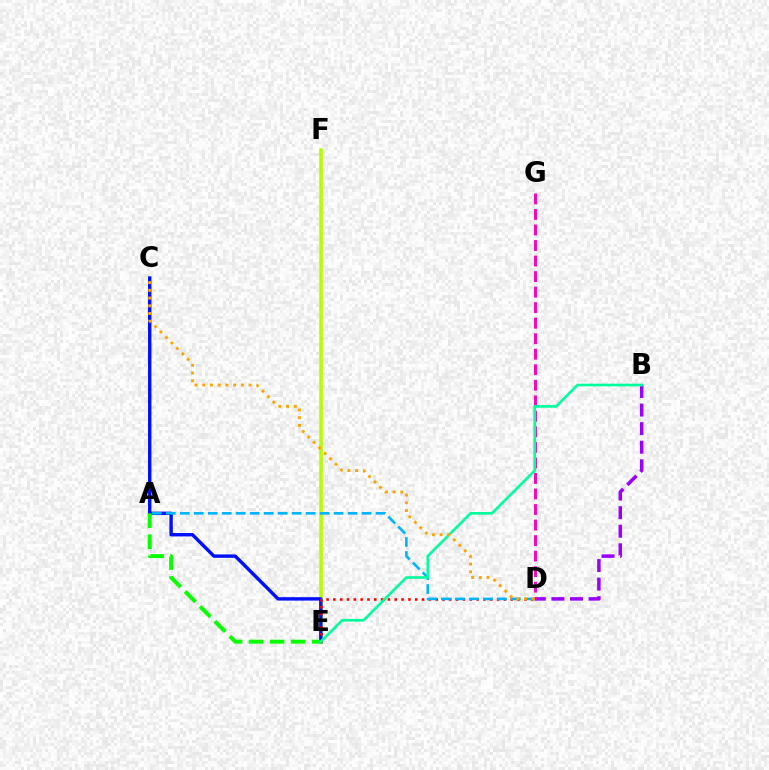{('E', 'F'): [{'color': '#b3ff00', 'line_style': 'solid', 'thickness': 2.59}], ('C', 'E'): [{'color': '#0010ff', 'line_style': 'solid', 'thickness': 2.45}], ('A', 'E'): [{'color': '#08ff00', 'line_style': 'dashed', 'thickness': 2.86}], ('D', 'E'): [{'color': '#ff0000', 'line_style': 'dotted', 'thickness': 1.85}], ('A', 'D'): [{'color': '#00b5ff', 'line_style': 'dashed', 'thickness': 1.9}], ('B', 'D'): [{'color': '#9b00ff', 'line_style': 'dashed', 'thickness': 2.52}], ('D', 'G'): [{'color': '#ff00bd', 'line_style': 'dashed', 'thickness': 2.11}], ('B', 'E'): [{'color': '#00ff9d', 'line_style': 'solid', 'thickness': 1.91}], ('C', 'D'): [{'color': '#ffa500', 'line_style': 'dotted', 'thickness': 2.1}]}